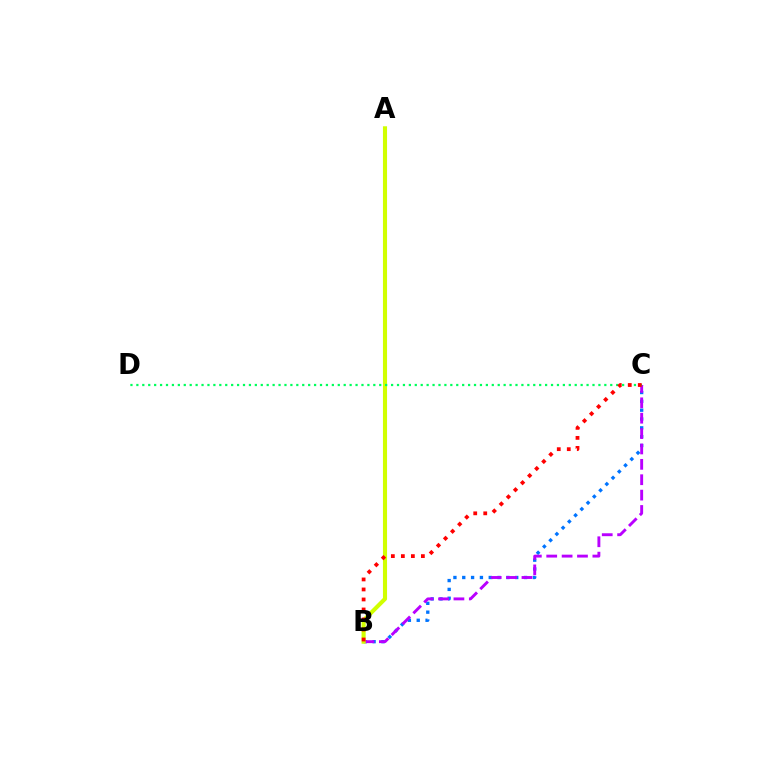{('B', 'C'): [{'color': '#0074ff', 'line_style': 'dotted', 'thickness': 2.4}, {'color': '#b900ff', 'line_style': 'dashed', 'thickness': 2.09}, {'color': '#ff0000', 'line_style': 'dotted', 'thickness': 2.72}], ('A', 'B'): [{'color': '#d1ff00', 'line_style': 'solid', 'thickness': 2.95}], ('C', 'D'): [{'color': '#00ff5c', 'line_style': 'dotted', 'thickness': 1.61}]}